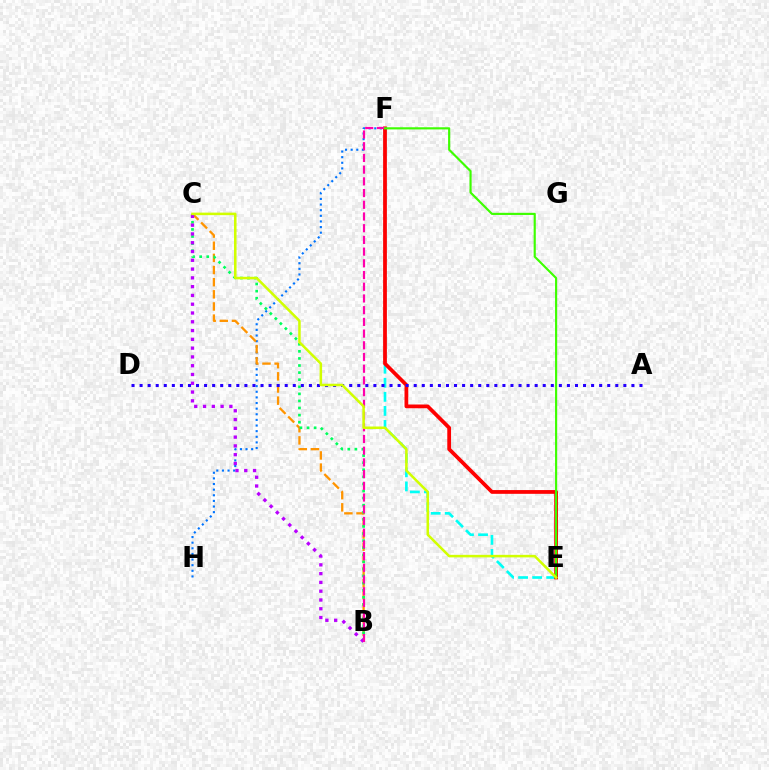{('E', 'F'): [{'color': '#00fff6', 'line_style': 'dashed', 'thickness': 1.91}, {'color': '#ff0000', 'line_style': 'solid', 'thickness': 2.71}, {'color': '#3dff00', 'line_style': 'solid', 'thickness': 1.55}], ('F', 'H'): [{'color': '#0074ff', 'line_style': 'dotted', 'thickness': 1.53}], ('B', 'C'): [{'color': '#ff9400', 'line_style': 'dashed', 'thickness': 1.65}, {'color': '#00ff5c', 'line_style': 'dotted', 'thickness': 1.93}, {'color': '#b900ff', 'line_style': 'dotted', 'thickness': 2.39}], ('A', 'D'): [{'color': '#2500ff', 'line_style': 'dotted', 'thickness': 2.19}], ('B', 'F'): [{'color': '#ff00ac', 'line_style': 'dashed', 'thickness': 1.59}], ('C', 'E'): [{'color': '#d1ff00', 'line_style': 'solid', 'thickness': 1.82}]}